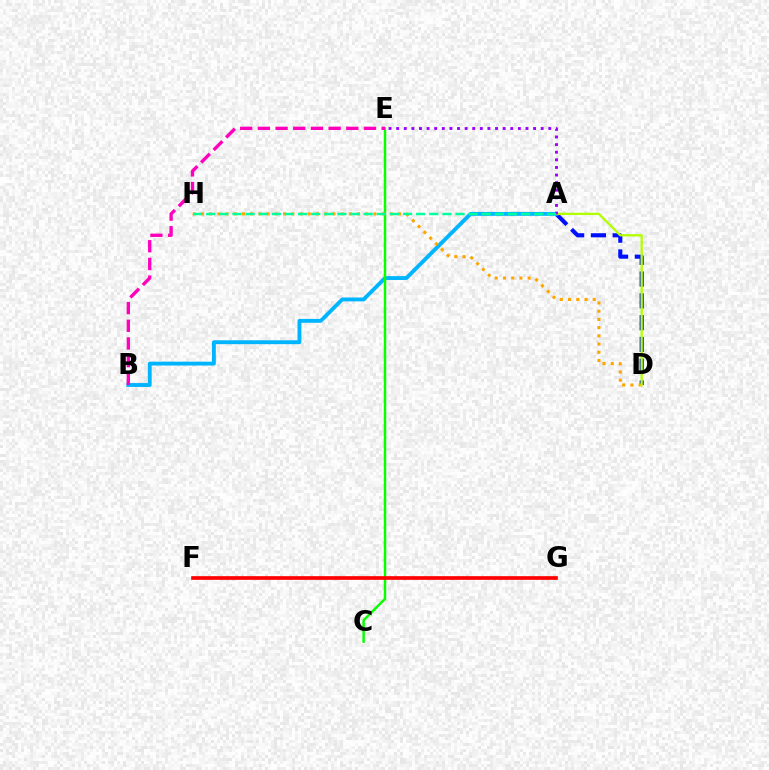{('A', 'D'): [{'color': '#0010ff', 'line_style': 'dashed', 'thickness': 2.96}, {'color': '#b3ff00', 'line_style': 'solid', 'thickness': 1.65}], ('A', 'B'): [{'color': '#00b5ff', 'line_style': 'solid', 'thickness': 2.78}], ('C', 'E'): [{'color': '#08ff00', 'line_style': 'solid', 'thickness': 1.77}], ('D', 'H'): [{'color': '#ffa500', 'line_style': 'dotted', 'thickness': 2.23}], ('A', 'E'): [{'color': '#9b00ff', 'line_style': 'dotted', 'thickness': 2.07}], ('B', 'E'): [{'color': '#ff00bd', 'line_style': 'dashed', 'thickness': 2.4}], ('F', 'G'): [{'color': '#ff0000', 'line_style': 'solid', 'thickness': 2.65}], ('A', 'H'): [{'color': '#00ff9d', 'line_style': 'dashed', 'thickness': 1.78}]}